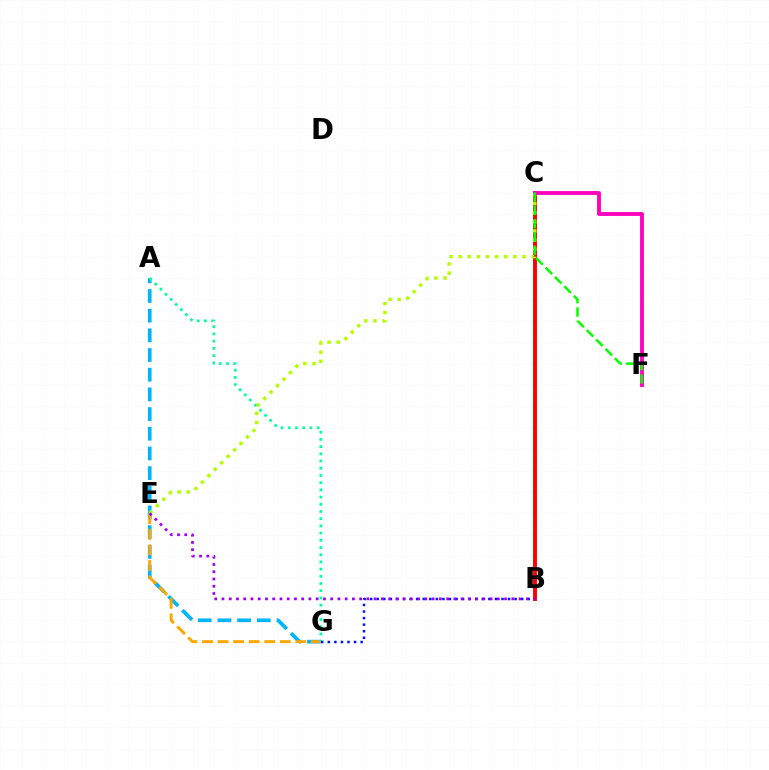{('B', 'C'): [{'color': '#ff0000', 'line_style': 'solid', 'thickness': 2.82}], ('A', 'G'): [{'color': '#00b5ff', 'line_style': 'dashed', 'thickness': 2.67}, {'color': '#00ff9d', 'line_style': 'dotted', 'thickness': 1.96}], ('C', 'E'): [{'color': '#b3ff00', 'line_style': 'dotted', 'thickness': 2.48}], ('C', 'F'): [{'color': '#ff00bd', 'line_style': 'solid', 'thickness': 2.77}, {'color': '#08ff00', 'line_style': 'dashed', 'thickness': 1.8}], ('E', 'G'): [{'color': '#ffa500', 'line_style': 'dashed', 'thickness': 2.11}], ('B', 'G'): [{'color': '#0010ff', 'line_style': 'dotted', 'thickness': 1.78}], ('B', 'E'): [{'color': '#9b00ff', 'line_style': 'dotted', 'thickness': 1.97}]}